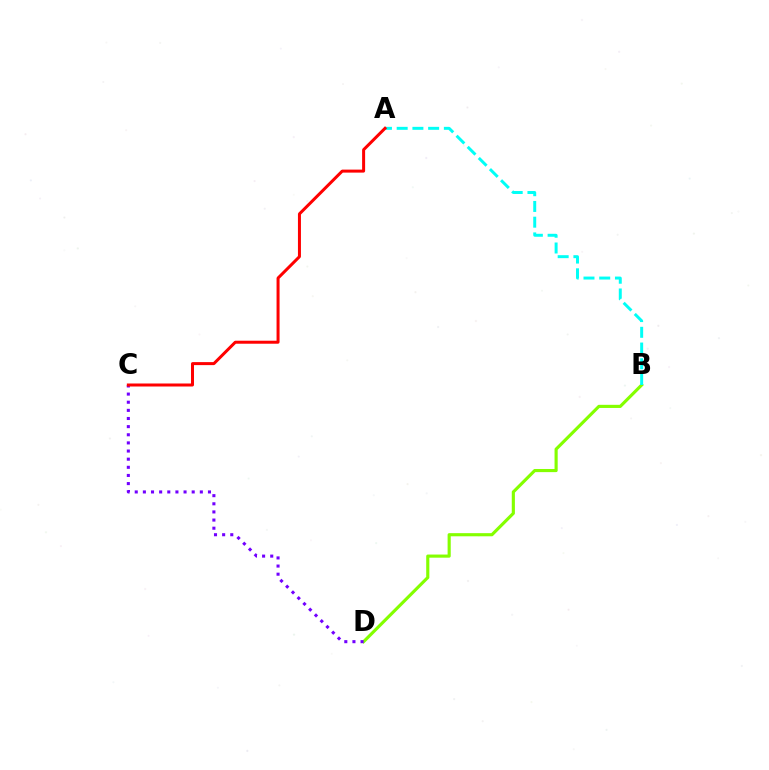{('B', 'D'): [{'color': '#84ff00', 'line_style': 'solid', 'thickness': 2.26}], ('A', 'B'): [{'color': '#00fff6', 'line_style': 'dashed', 'thickness': 2.14}], ('C', 'D'): [{'color': '#7200ff', 'line_style': 'dotted', 'thickness': 2.21}], ('A', 'C'): [{'color': '#ff0000', 'line_style': 'solid', 'thickness': 2.16}]}